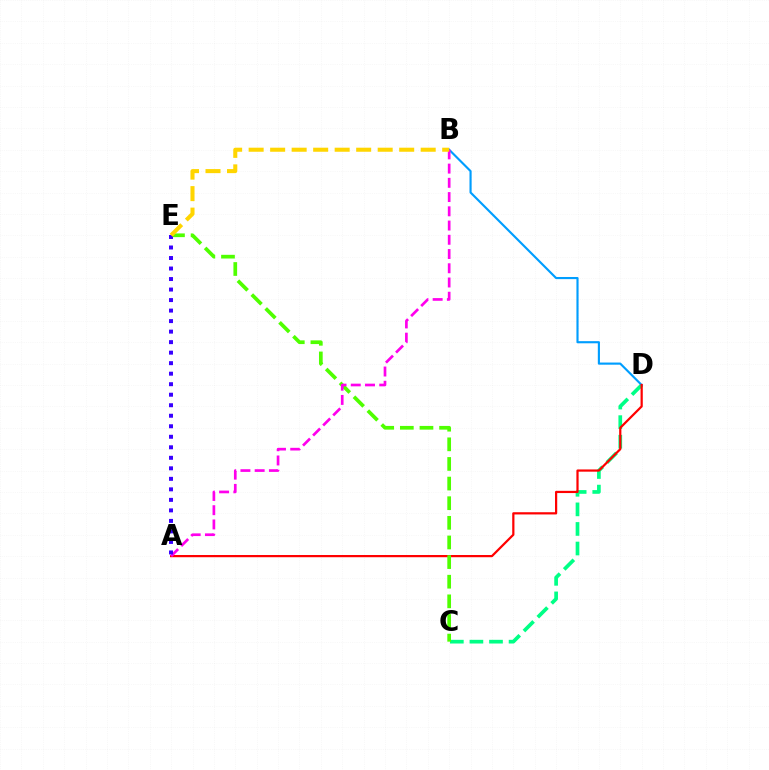{('C', 'D'): [{'color': '#00ff86', 'line_style': 'dashed', 'thickness': 2.66}], ('B', 'D'): [{'color': '#009eff', 'line_style': 'solid', 'thickness': 1.54}], ('A', 'D'): [{'color': '#ff0000', 'line_style': 'solid', 'thickness': 1.6}], ('C', 'E'): [{'color': '#4fff00', 'line_style': 'dashed', 'thickness': 2.67}], ('A', 'B'): [{'color': '#ff00ed', 'line_style': 'dashed', 'thickness': 1.93}], ('A', 'E'): [{'color': '#3700ff', 'line_style': 'dotted', 'thickness': 2.86}], ('B', 'E'): [{'color': '#ffd500', 'line_style': 'dashed', 'thickness': 2.92}]}